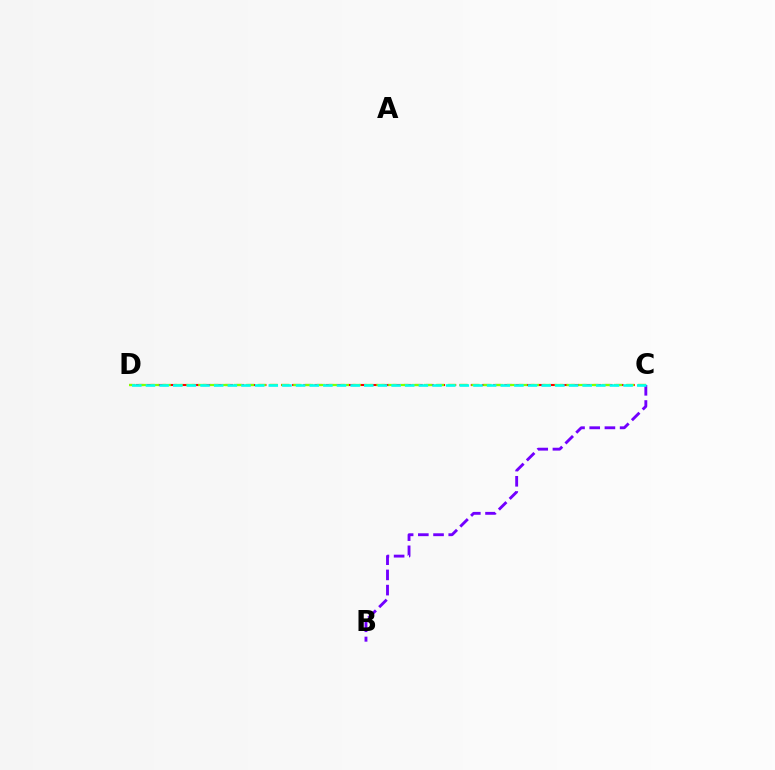{('C', 'D'): [{'color': '#ff0000', 'line_style': 'dashed', 'thickness': 1.52}, {'color': '#84ff00', 'line_style': 'dashed', 'thickness': 1.61}, {'color': '#00fff6', 'line_style': 'dashed', 'thickness': 1.85}], ('B', 'C'): [{'color': '#7200ff', 'line_style': 'dashed', 'thickness': 2.07}]}